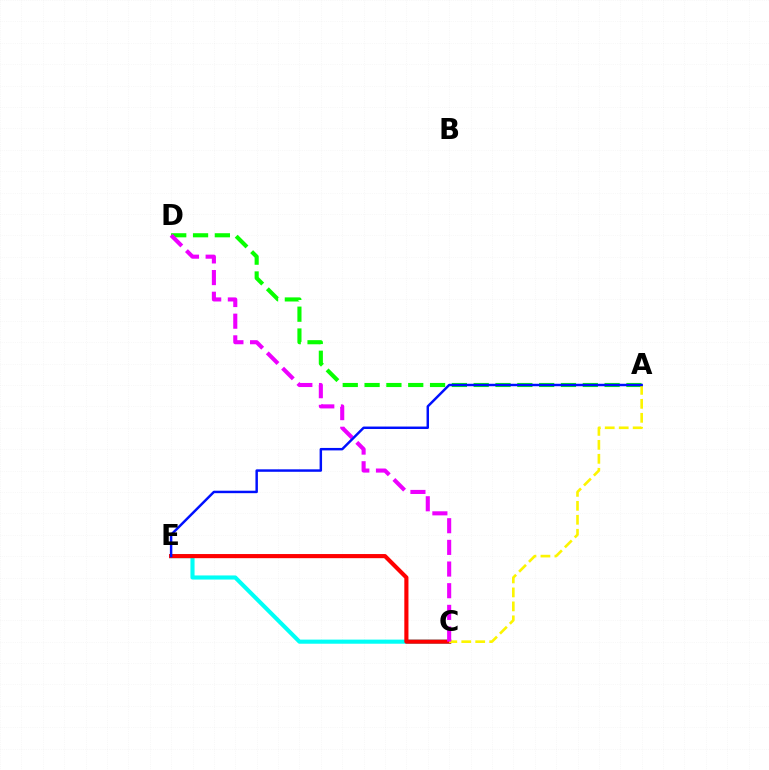{('A', 'D'): [{'color': '#08ff00', 'line_style': 'dashed', 'thickness': 2.96}], ('C', 'E'): [{'color': '#00fff6', 'line_style': 'solid', 'thickness': 2.96}, {'color': '#ff0000', 'line_style': 'solid', 'thickness': 2.98}], ('A', 'C'): [{'color': '#fcf500', 'line_style': 'dashed', 'thickness': 1.9}], ('C', 'D'): [{'color': '#ee00ff', 'line_style': 'dashed', 'thickness': 2.94}], ('A', 'E'): [{'color': '#0010ff', 'line_style': 'solid', 'thickness': 1.77}]}